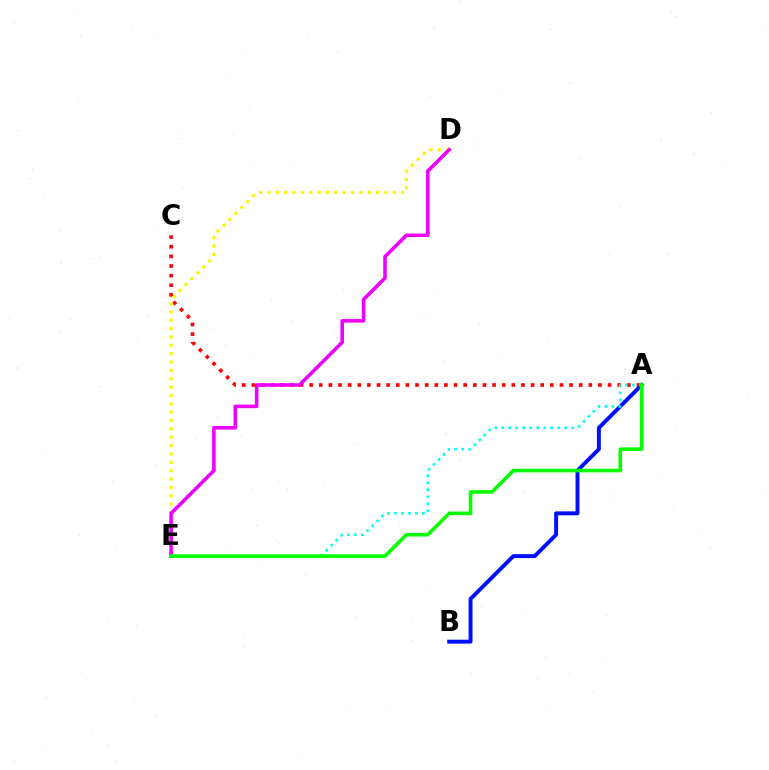{('A', 'C'): [{'color': '#ff0000', 'line_style': 'dotted', 'thickness': 2.62}], ('A', 'B'): [{'color': '#0010ff', 'line_style': 'solid', 'thickness': 2.83}], ('D', 'E'): [{'color': '#fcf500', 'line_style': 'dotted', 'thickness': 2.27}, {'color': '#ee00ff', 'line_style': 'solid', 'thickness': 2.57}], ('A', 'E'): [{'color': '#00fff6', 'line_style': 'dotted', 'thickness': 1.9}, {'color': '#08ff00', 'line_style': 'solid', 'thickness': 2.6}]}